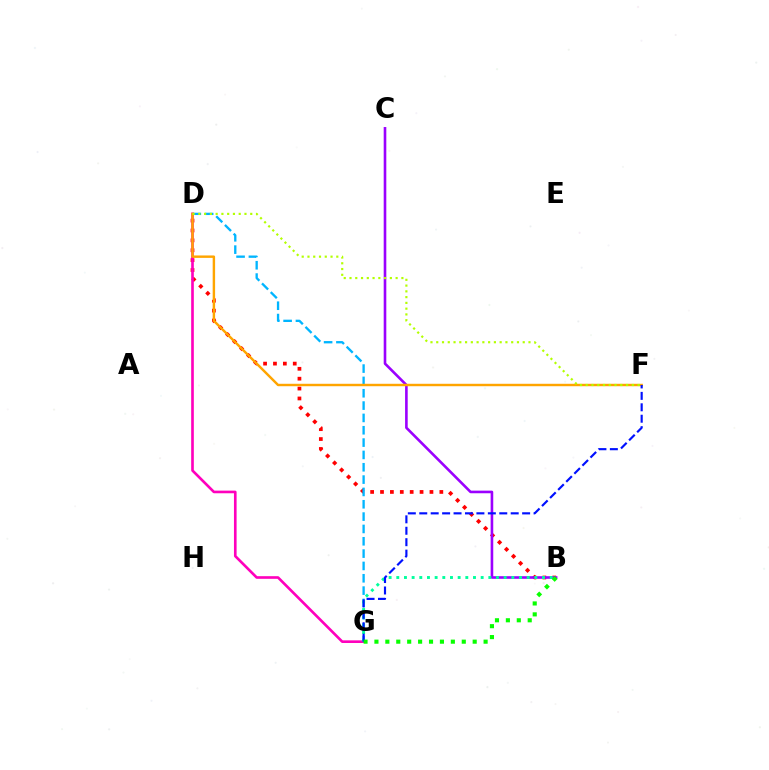{('B', 'D'): [{'color': '#ff0000', 'line_style': 'dotted', 'thickness': 2.69}], ('D', 'G'): [{'color': '#00b5ff', 'line_style': 'dashed', 'thickness': 1.68}, {'color': '#ff00bd', 'line_style': 'solid', 'thickness': 1.9}], ('B', 'C'): [{'color': '#9b00ff', 'line_style': 'solid', 'thickness': 1.88}], ('B', 'G'): [{'color': '#00ff9d', 'line_style': 'dotted', 'thickness': 2.08}, {'color': '#08ff00', 'line_style': 'dotted', 'thickness': 2.97}], ('D', 'F'): [{'color': '#ffa500', 'line_style': 'solid', 'thickness': 1.75}, {'color': '#b3ff00', 'line_style': 'dotted', 'thickness': 1.57}], ('F', 'G'): [{'color': '#0010ff', 'line_style': 'dashed', 'thickness': 1.55}]}